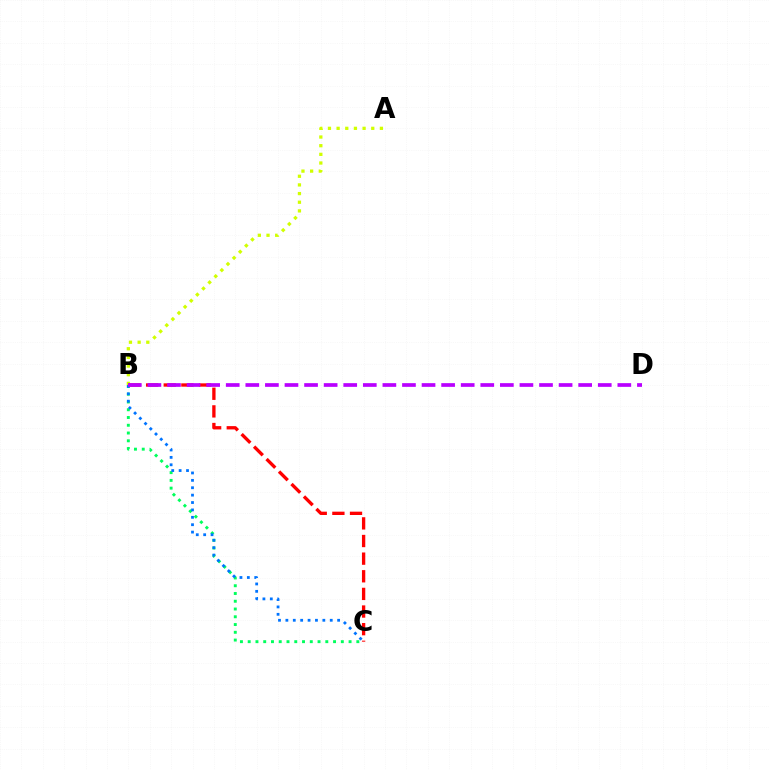{('A', 'B'): [{'color': '#d1ff00', 'line_style': 'dotted', 'thickness': 2.35}], ('B', 'C'): [{'color': '#ff0000', 'line_style': 'dashed', 'thickness': 2.4}, {'color': '#00ff5c', 'line_style': 'dotted', 'thickness': 2.11}, {'color': '#0074ff', 'line_style': 'dotted', 'thickness': 2.01}], ('B', 'D'): [{'color': '#b900ff', 'line_style': 'dashed', 'thickness': 2.66}]}